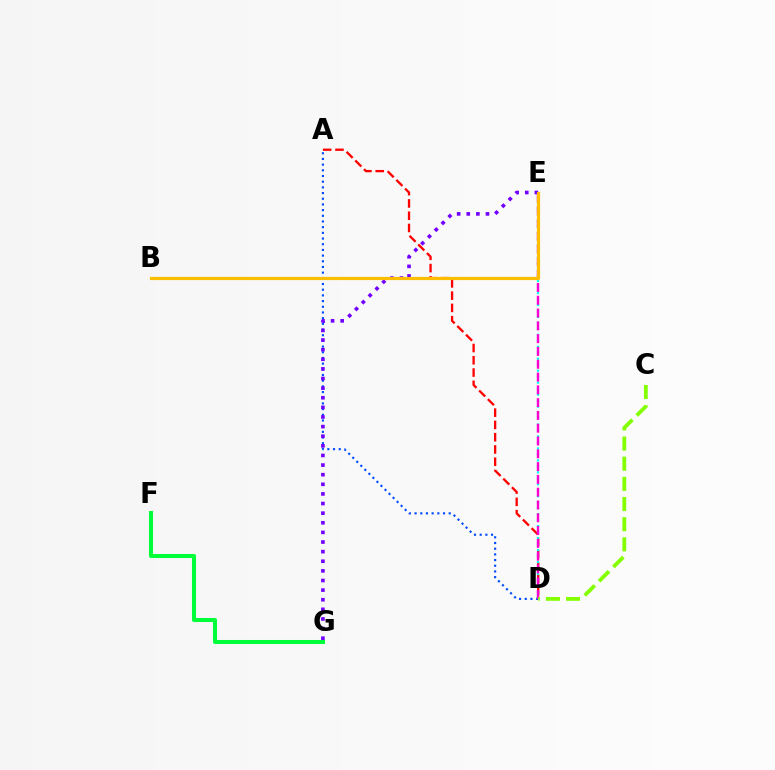{('A', 'D'): [{'color': '#004bff', 'line_style': 'dotted', 'thickness': 1.54}, {'color': '#ff0000', 'line_style': 'dashed', 'thickness': 1.67}], ('D', 'E'): [{'color': '#00fff6', 'line_style': 'dotted', 'thickness': 1.62}, {'color': '#ff00cf', 'line_style': 'dashed', 'thickness': 1.74}], ('F', 'G'): [{'color': '#00ff39', 'line_style': 'solid', 'thickness': 2.91}], ('E', 'G'): [{'color': '#7200ff', 'line_style': 'dotted', 'thickness': 2.61}], ('B', 'E'): [{'color': '#ffbd00', 'line_style': 'solid', 'thickness': 2.29}], ('C', 'D'): [{'color': '#84ff00', 'line_style': 'dashed', 'thickness': 2.74}]}